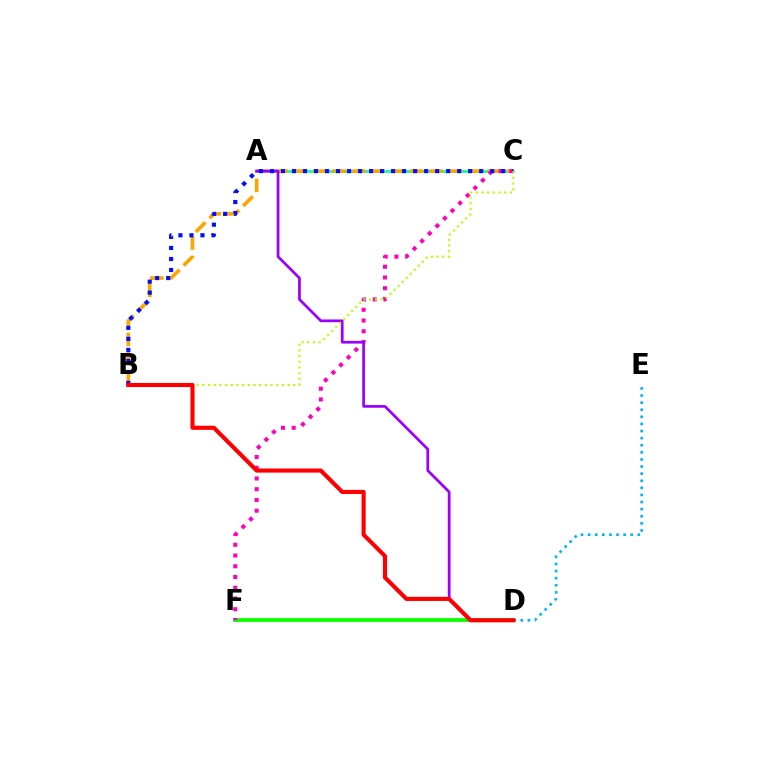{('A', 'C'): [{'color': '#00ff9d', 'line_style': 'solid', 'thickness': 1.88}], ('D', 'F'): [{'color': '#08ff00', 'line_style': 'solid', 'thickness': 2.72}], ('B', 'C'): [{'color': '#ffa500', 'line_style': 'dashed', 'thickness': 2.63}, {'color': '#0010ff', 'line_style': 'dotted', 'thickness': 2.99}, {'color': '#b3ff00', 'line_style': 'dotted', 'thickness': 1.54}], ('C', 'F'): [{'color': '#ff00bd', 'line_style': 'dotted', 'thickness': 2.92}], ('D', 'E'): [{'color': '#00b5ff', 'line_style': 'dotted', 'thickness': 1.93}], ('A', 'D'): [{'color': '#9b00ff', 'line_style': 'solid', 'thickness': 1.96}], ('B', 'D'): [{'color': '#ff0000', 'line_style': 'solid', 'thickness': 2.96}]}